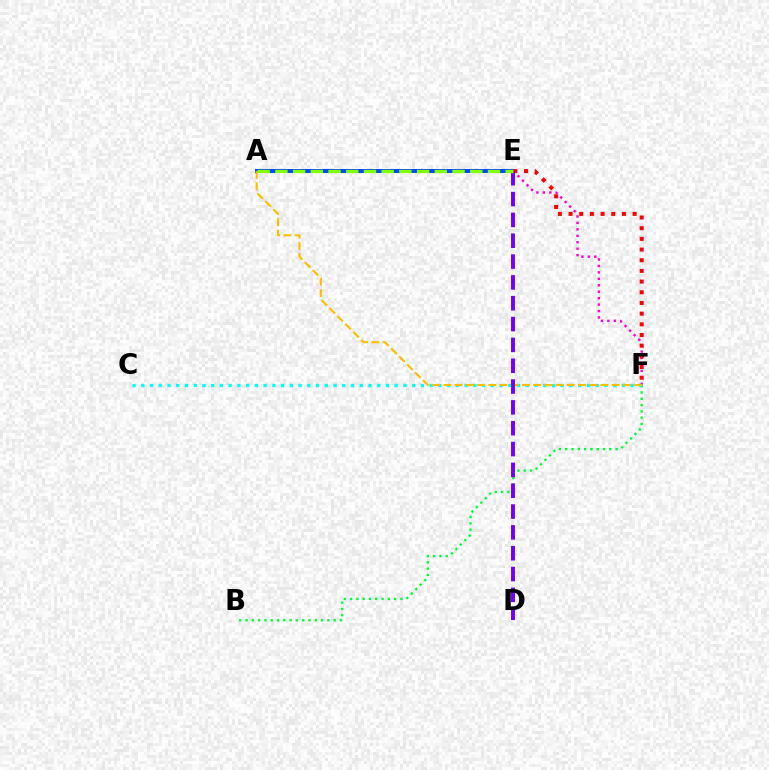{('B', 'F'): [{'color': '#00ff39', 'line_style': 'dotted', 'thickness': 1.71}], ('E', 'F'): [{'color': '#ff00cf', 'line_style': 'dotted', 'thickness': 1.75}, {'color': '#ff0000', 'line_style': 'dotted', 'thickness': 2.9}], ('A', 'E'): [{'color': '#004bff', 'line_style': 'solid', 'thickness': 2.86}, {'color': '#84ff00', 'line_style': 'dashed', 'thickness': 2.41}], ('C', 'F'): [{'color': '#00fff6', 'line_style': 'dotted', 'thickness': 2.37}], ('A', 'F'): [{'color': '#ffbd00', 'line_style': 'dashed', 'thickness': 1.52}], ('D', 'E'): [{'color': '#7200ff', 'line_style': 'dashed', 'thickness': 2.83}]}